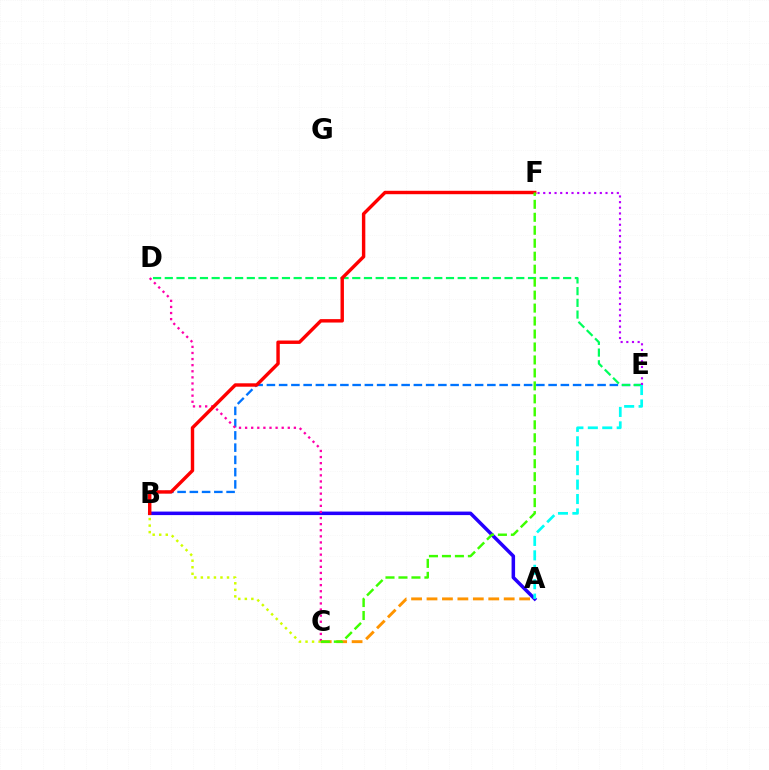{('B', 'E'): [{'color': '#0074ff', 'line_style': 'dashed', 'thickness': 1.66}], ('D', 'E'): [{'color': '#00ff5c', 'line_style': 'dashed', 'thickness': 1.59}], ('A', 'B'): [{'color': '#2500ff', 'line_style': 'solid', 'thickness': 2.53}], ('B', 'C'): [{'color': '#d1ff00', 'line_style': 'dotted', 'thickness': 1.78}], ('C', 'D'): [{'color': '#ff00ac', 'line_style': 'dotted', 'thickness': 1.66}], ('E', 'F'): [{'color': '#b900ff', 'line_style': 'dotted', 'thickness': 1.54}], ('A', 'C'): [{'color': '#ff9400', 'line_style': 'dashed', 'thickness': 2.1}], ('B', 'F'): [{'color': '#ff0000', 'line_style': 'solid', 'thickness': 2.46}], ('A', 'E'): [{'color': '#00fff6', 'line_style': 'dashed', 'thickness': 1.96}], ('C', 'F'): [{'color': '#3dff00', 'line_style': 'dashed', 'thickness': 1.76}]}